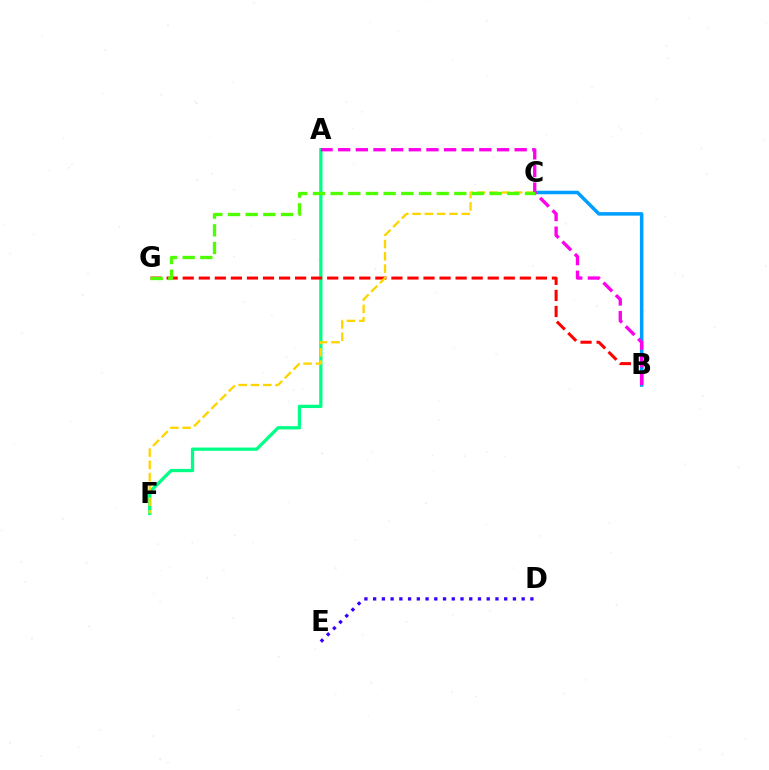{('A', 'F'): [{'color': '#00ff86', 'line_style': 'solid', 'thickness': 2.37}], ('D', 'E'): [{'color': '#3700ff', 'line_style': 'dotted', 'thickness': 2.37}], ('B', 'G'): [{'color': '#ff0000', 'line_style': 'dashed', 'thickness': 2.18}], ('B', 'C'): [{'color': '#009eff', 'line_style': 'solid', 'thickness': 2.53}], ('C', 'F'): [{'color': '#ffd500', 'line_style': 'dashed', 'thickness': 1.67}], ('A', 'B'): [{'color': '#ff00ed', 'line_style': 'dashed', 'thickness': 2.4}], ('C', 'G'): [{'color': '#4fff00', 'line_style': 'dashed', 'thickness': 2.4}]}